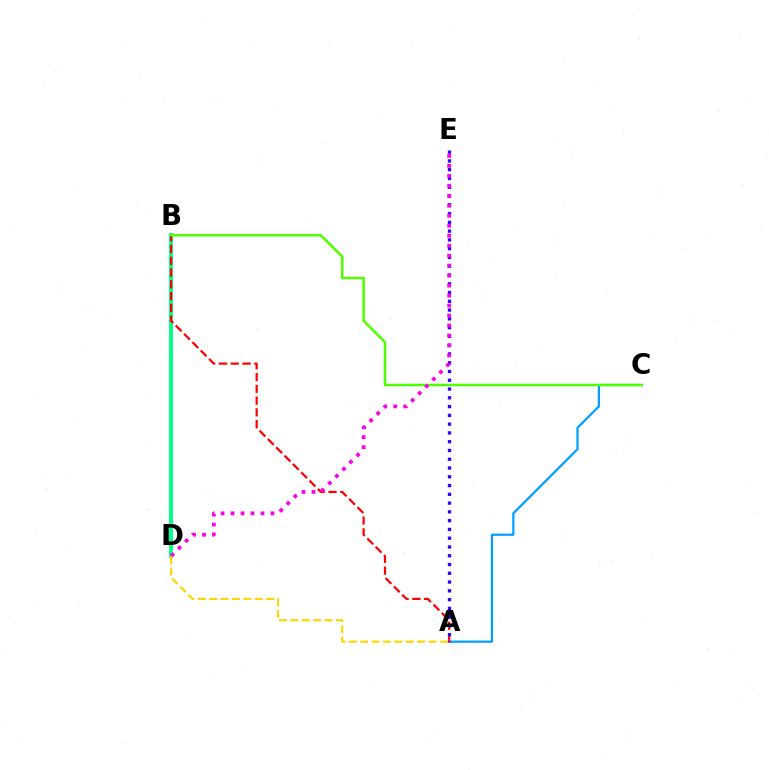{('B', 'D'): [{'color': '#00ff86', 'line_style': 'solid', 'thickness': 2.8}], ('A', 'C'): [{'color': '#009eff', 'line_style': 'solid', 'thickness': 1.6}], ('A', 'B'): [{'color': '#ff0000', 'line_style': 'dashed', 'thickness': 1.6}], ('A', 'E'): [{'color': '#3700ff', 'line_style': 'dotted', 'thickness': 2.38}], ('B', 'C'): [{'color': '#4fff00', 'line_style': 'solid', 'thickness': 1.81}], ('D', 'E'): [{'color': '#ff00ed', 'line_style': 'dotted', 'thickness': 2.71}], ('A', 'D'): [{'color': '#ffd500', 'line_style': 'dashed', 'thickness': 1.55}]}